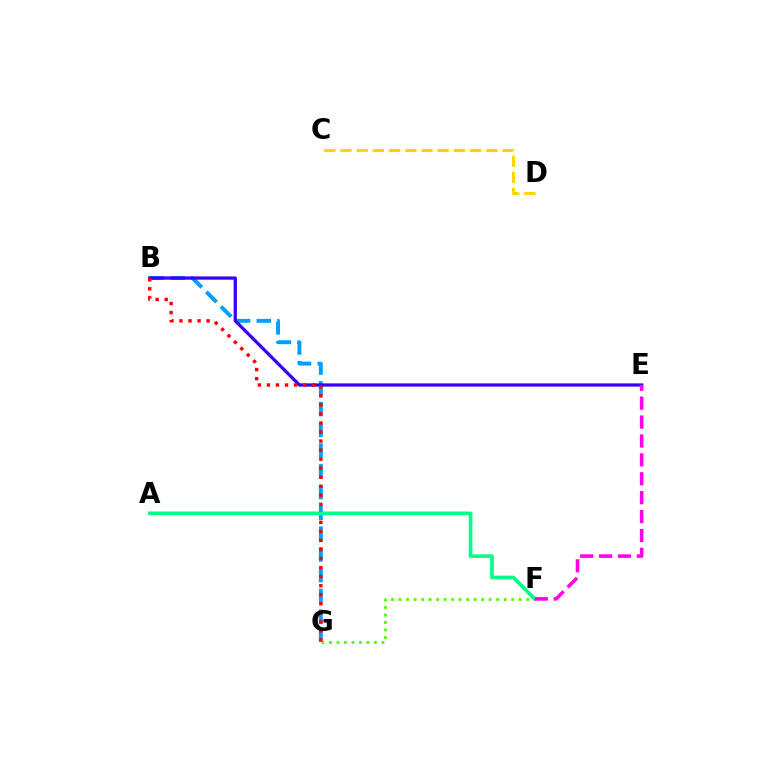{('C', 'D'): [{'color': '#ffd500', 'line_style': 'dashed', 'thickness': 2.2}], ('B', 'G'): [{'color': '#009eff', 'line_style': 'dashed', 'thickness': 2.82}, {'color': '#ff0000', 'line_style': 'dotted', 'thickness': 2.46}], ('B', 'E'): [{'color': '#3700ff', 'line_style': 'solid', 'thickness': 2.35}], ('F', 'G'): [{'color': '#4fff00', 'line_style': 'dotted', 'thickness': 2.04}], ('A', 'F'): [{'color': '#00ff86', 'line_style': 'solid', 'thickness': 2.64}], ('E', 'F'): [{'color': '#ff00ed', 'line_style': 'dashed', 'thickness': 2.57}]}